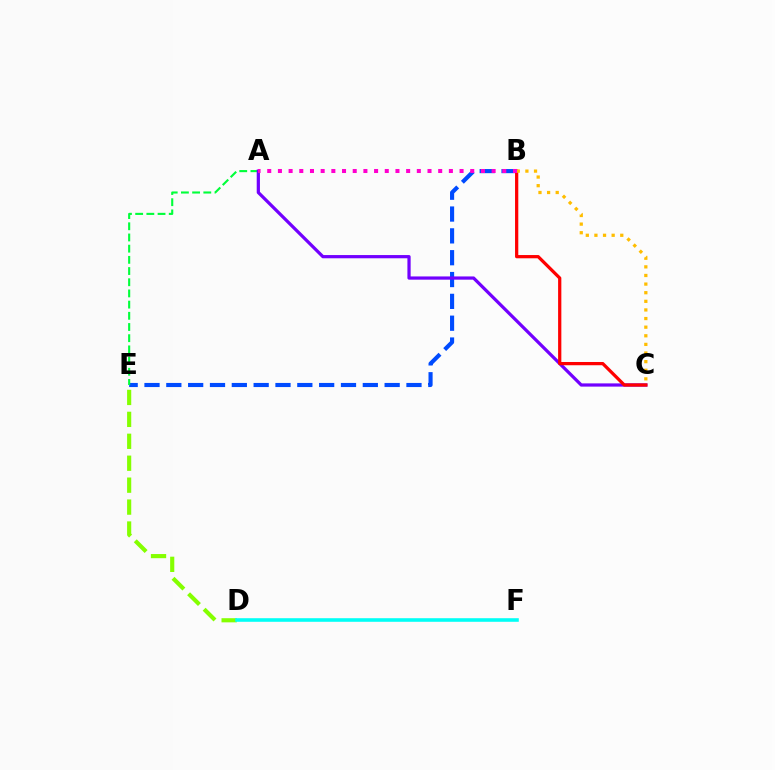{('D', 'E'): [{'color': '#84ff00', 'line_style': 'dashed', 'thickness': 2.98}], ('D', 'F'): [{'color': '#00fff6', 'line_style': 'solid', 'thickness': 2.58}], ('B', 'E'): [{'color': '#004bff', 'line_style': 'dashed', 'thickness': 2.97}], ('A', 'E'): [{'color': '#00ff39', 'line_style': 'dashed', 'thickness': 1.52}], ('A', 'C'): [{'color': '#7200ff', 'line_style': 'solid', 'thickness': 2.32}], ('B', 'C'): [{'color': '#ff0000', 'line_style': 'solid', 'thickness': 2.34}, {'color': '#ffbd00', 'line_style': 'dotted', 'thickness': 2.34}], ('A', 'B'): [{'color': '#ff00cf', 'line_style': 'dotted', 'thickness': 2.9}]}